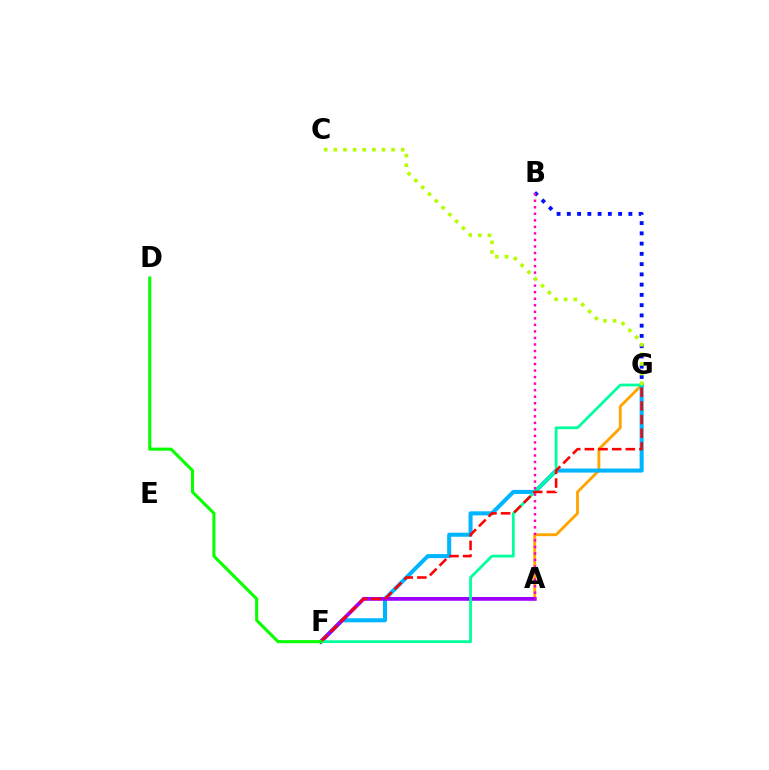{('A', 'G'): [{'color': '#ffa500', 'line_style': 'solid', 'thickness': 2.06}], ('B', 'G'): [{'color': '#0010ff', 'line_style': 'dotted', 'thickness': 2.79}], ('F', 'G'): [{'color': '#00b5ff', 'line_style': 'solid', 'thickness': 2.91}, {'color': '#00ff9d', 'line_style': 'solid', 'thickness': 1.99}, {'color': '#ff0000', 'line_style': 'dashed', 'thickness': 1.85}], ('A', 'F'): [{'color': '#9b00ff', 'line_style': 'solid', 'thickness': 2.72}], ('D', 'F'): [{'color': '#08ff00', 'line_style': 'solid', 'thickness': 2.2}], ('A', 'B'): [{'color': '#ff00bd', 'line_style': 'dotted', 'thickness': 1.77}], ('C', 'G'): [{'color': '#b3ff00', 'line_style': 'dotted', 'thickness': 2.61}]}